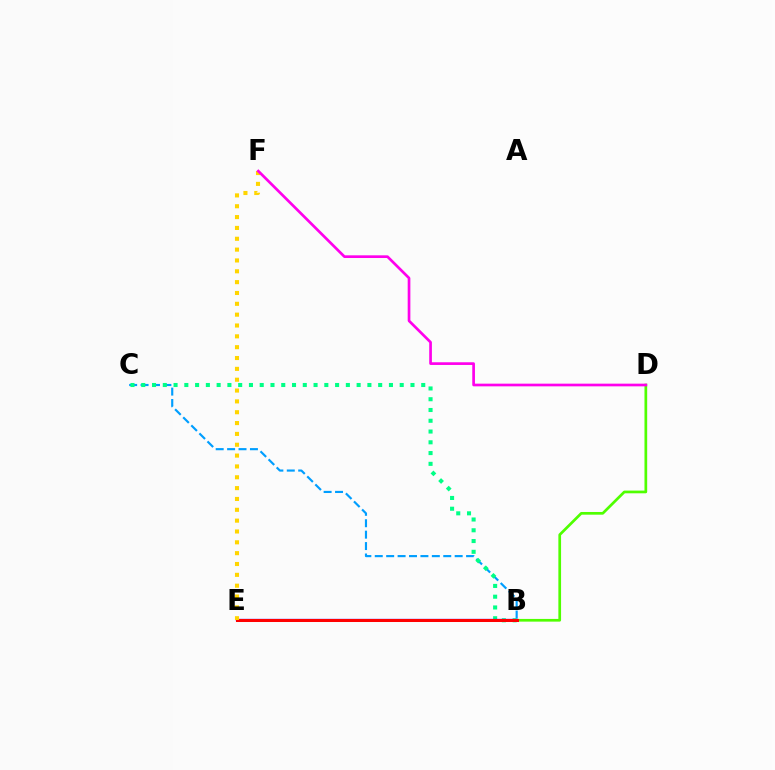{('B', 'C'): [{'color': '#009eff', 'line_style': 'dashed', 'thickness': 1.55}, {'color': '#00ff86', 'line_style': 'dotted', 'thickness': 2.93}], ('B', 'D'): [{'color': '#4fff00', 'line_style': 'solid', 'thickness': 1.95}], ('B', 'E'): [{'color': '#3700ff', 'line_style': 'solid', 'thickness': 1.65}, {'color': '#ff0000', 'line_style': 'solid', 'thickness': 2.17}], ('E', 'F'): [{'color': '#ffd500', 'line_style': 'dotted', 'thickness': 2.95}], ('D', 'F'): [{'color': '#ff00ed', 'line_style': 'solid', 'thickness': 1.94}]}